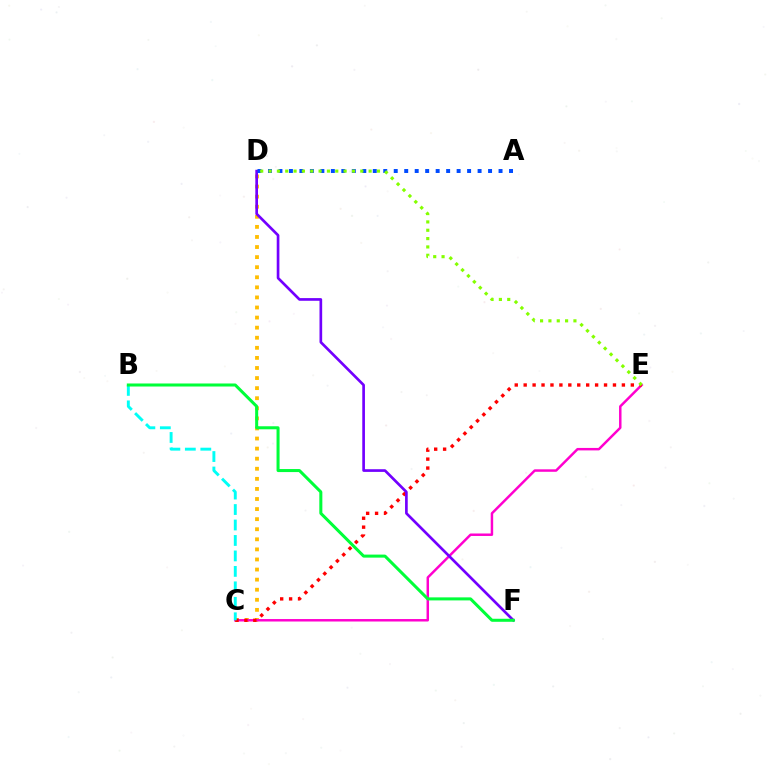{('C', 'D'): [{'color': '#ffbd00', 'line_style': 'dotted', 'thickness': 2.74}], ('C', 'E'): [{'color': '#ff00cf', 'line_style': 'solid', 'thickness': 1.78}, {'color': '#ff0000', 'line_style': 'dotted', 'thickness': 2.43}], ('B', 'C'): [{'color': '#00fff6', 'line_style': 'dashed', 'thickness': 2.1}], ('D', 'F'): [{'color': '#7200ff', 'line_style': 'solid', 'thickness': 1.93}], ('A', 'D'): [{'color': '#004bff', 'line_style': 'dotted', 'thickness': 2.85}], ('D', 'E'): [{'color': '#84ff00', 'line_style': 'dotted', 'thickness': 2.27}], ('B', 'F'): [{'color': '#00ff39', 'line_style': 'solid', 'thickness': 2.18}]}